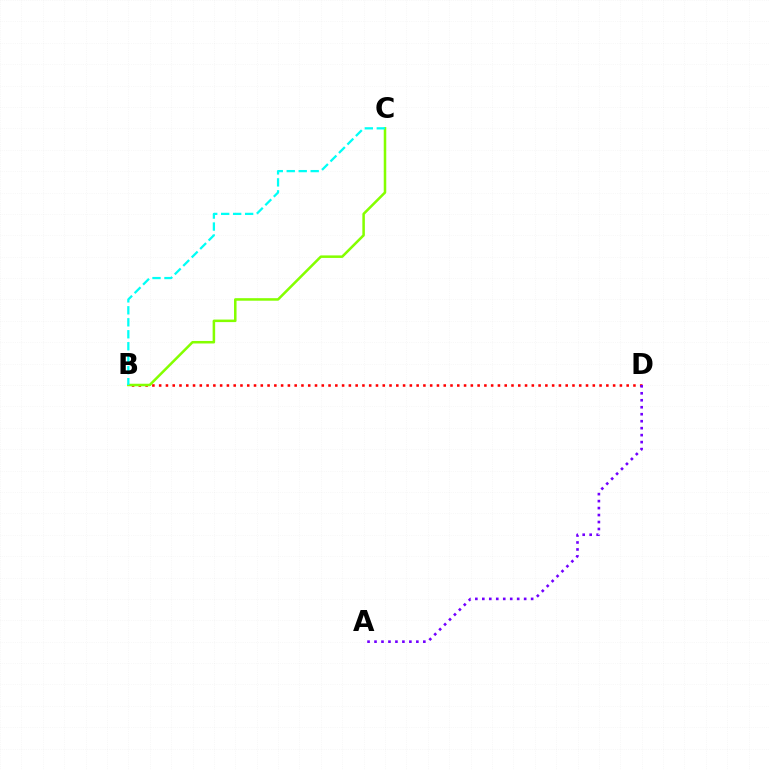{('B', 'D'): [{'color': '#ff0000', 'line_style': 'dotted', 'thickness': 1.84}], ('B', 'C'): [{'color': '#84ff00', 'line_style': 'solid', 'thickness': 1.82}, {'color': '#00fff6', 'line_style': 'dashed', 'thickness': 1.63}], ('A', 'D'): [{'color': '#7200ff', 'line_style': 'dotted', 'thickness': 1.89}]}